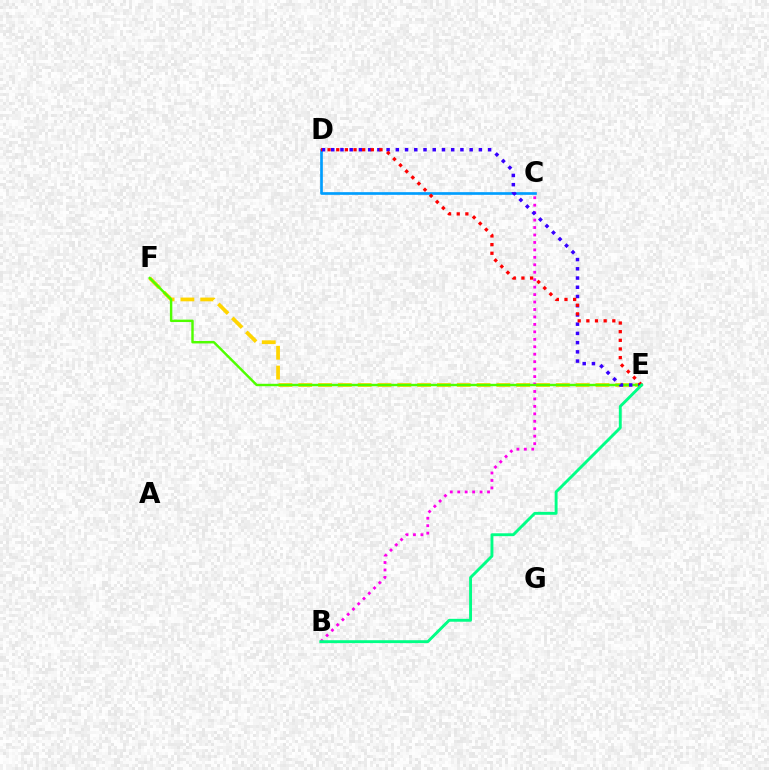{('C', 'D'): [{'color': '#009eff', 'line_style': 'solid', 'thickness': 1.92}], ('E', 'F'): [{'color': '#ffd500', 'line_style': 'dashed', 'thickness': 2.69}, {'color': '#4fff00', 'line_style': 'solid', 'thickness': 1.75}], ('B', 'C'): [{'color': '#ff00ed', 'line_style': 'dotted', 'thickness': 2.02}], ('D', 'E'): [{'color': '#3700ff', 'line_style': 'dotted', 'thickness': 2.51}, {'color': '#ff0000', 'line_style': 'dotted', 'thickness': 2.35}], ('B', 'E'): [{'color': '#00ff86', 'line_style': 'solid', 'thickness': 2.08}]}